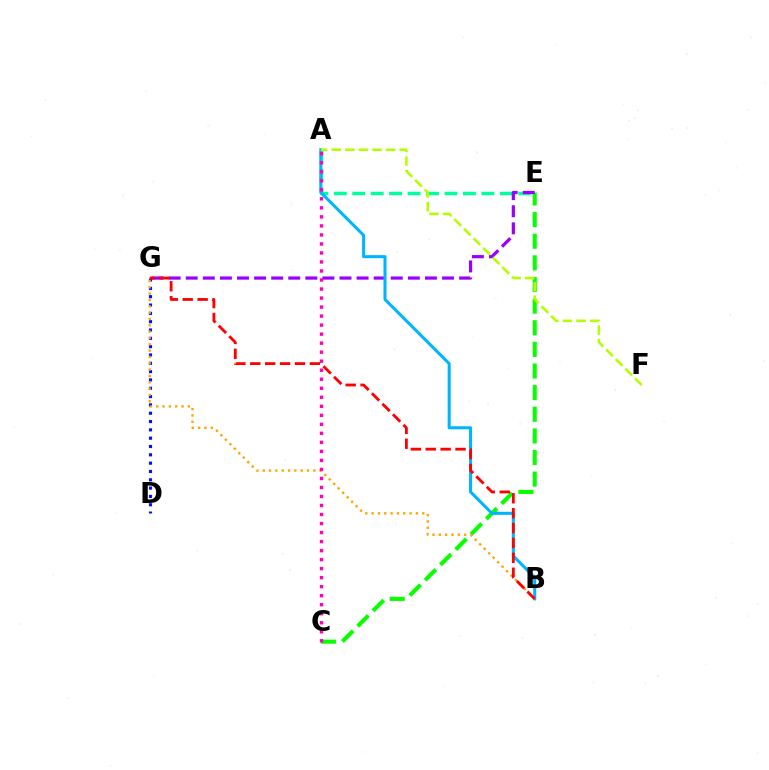{('C', 'E'): [{'color': '#08ff00', 'line_style': 'dashed', 'thickness': 2.94}], ('A', 'E'): [{'color': '#00ff9d', 'line_style': 'dashed', 'thickness': 2.51}], ('D', 'G'): [{'color': '#0010ff', 'line_style': 'dotted', 'thickness': 2.26}], ('E', 'G'): [{'color': '#9b00ff', 'line_style': 'dashed', 'thickness': 2.32}], ('A', 'B'): [{'color': '#00b5ff', 'line_style': 'solid', 'thickness': 2.19}], ('B', 'G'): [{'color': '#ffa500', 'line_style': 'dotted', 'thickness': 1.72}, {'color': '#ff0000', 'line_style': 'dashed', 'thickness': 2.02}], ('A', 'C'): [{'color': '#ff00bd', 'line_style': 'dotted', 'thickness': 2.45}], ('A', 'F'): [{'color': '#b3ff00', 'line_style': 'dashed', 'thickness': 1.85}]}